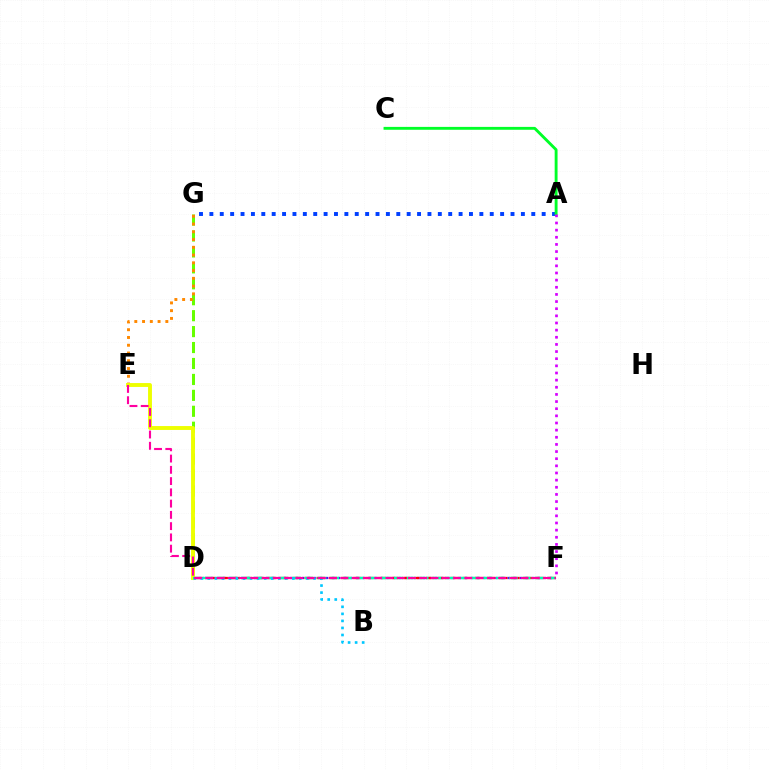{('D', 'G'): [{'color': '#66ff00', 'line_style': 'dashed', 'thickness': 2.16}], ('D', 'F'): [{'color': '#4f00ff', 'line_style': 'dotted', 'thickness': 1.64}, {'color': '#ff0000', 'line_style': 'dashed', 'thickness': 1.65}, {'color': '#00ffaf', 'line_style': 'dashed', 'thickness': 1.73}], ('E', 'G'): [{'color': '#ff8800', 'line_style': 'dotted', 'thickness': 2.11}], ('A', 'G'): [{'color': '#003fff', 'line_style': 'dotted', 'thickness': 2.82}], ('D', 'E'): [{'color': '#eeff00', 'line_style': 'solid', 'thickness': 2.8}], ('A', 'C'): [{'color': '#00ff27', 'line_style': 'solid', 'thickness': 2.07}], ('B', 'D'): [{'color': '#00c7ff', 'line_style': 'dotted', 'thickness': 1.91}], ('E', 'F'): [{'color': '#ff00a0', 'line_style': 'dashed', 'thickness': 1.53}], ('A', 'F'): [{'color': '#d600ff', 'line_style': 'dotted', 'thickness': 1.94}]}